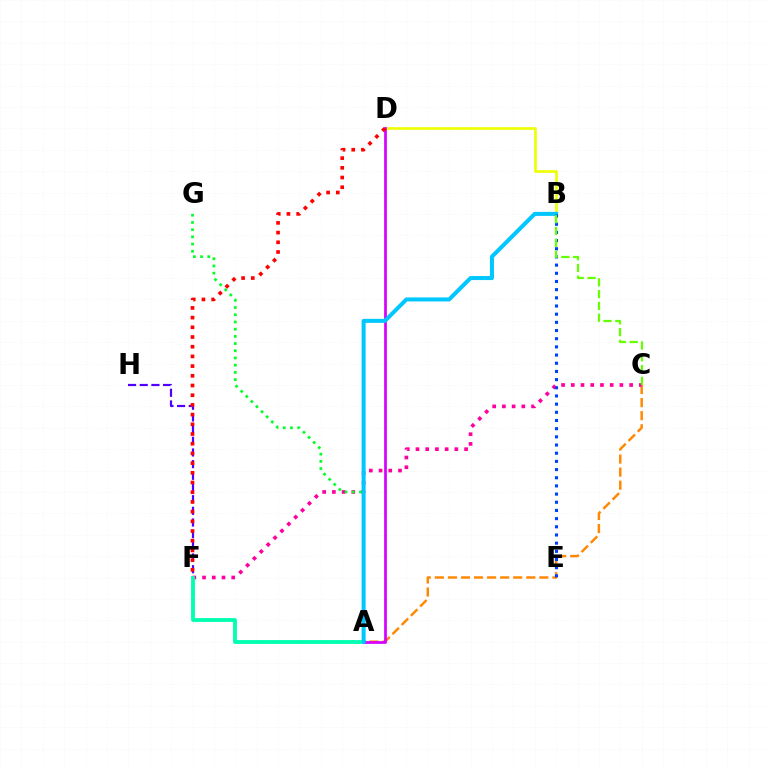{('B', 'D'): [{'color': '#eeff00', 'line_style': 'solid', 'thickness': 1.91}], ('F', 'H'): [{'color': '#4f00ff', 'line_style': 'dashed', 'thickness': 1.59}], ('A', 'C'): [{'color': '#ff8800', 'line_style': 'dashed', 'thickness': 1.77}], ('C', 'F'): [{'color': '#ff00a0', 'line_style': 'dotted', 'thickness': 2.64}], ('A', 'F'): [{'color': '#00ffaf', 'line_style': 'solid', 'thickness': 2.75}], ('A', 'G'): [{'color': '#00ff27', 'line_style': 'dotted', 'thickness': 1.96}], ('A', 'D'): [{'color': '#d600ff', 'line_style': 'solid', 'thickness': 1.97}], ('A', 'B'): [{'color': '#00c7ff', 'line_style': 'solid', 'thickness': 2.89}], ('B', 'E'): [{'color': '#003fff', 'line_style': 'dotted', 'thickness': 2.22}], ('D', 'F'): [{'color': '#ff0000', 'line_style': 'dotted', 'thickness': 2.64}], ('B', 'C'): [{'color': '#66ff00', 'line_style': 'dashed', 'thickness': 1.6}]}